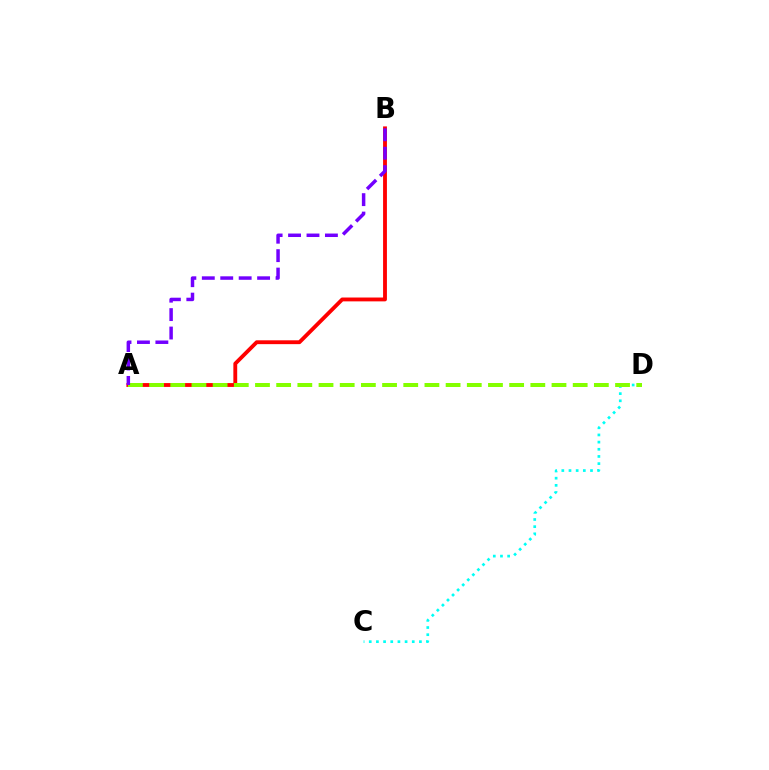{('A', 'B'): [{'color': '#ff0000', 'line_style': 'solid', 'thickness': 2.77}, {'color': '#7200ff', 'line_style': 'dashed', 'thickness': 2.5}], ('C', 'D'): [{'color': '#00fff6', 'line_style': 'dotted', 'thickness': 1.95}], ('A', 'D'): [{'color': '#84ff00', 'line_style': 'dashed', 'thickness': 2.88}]}